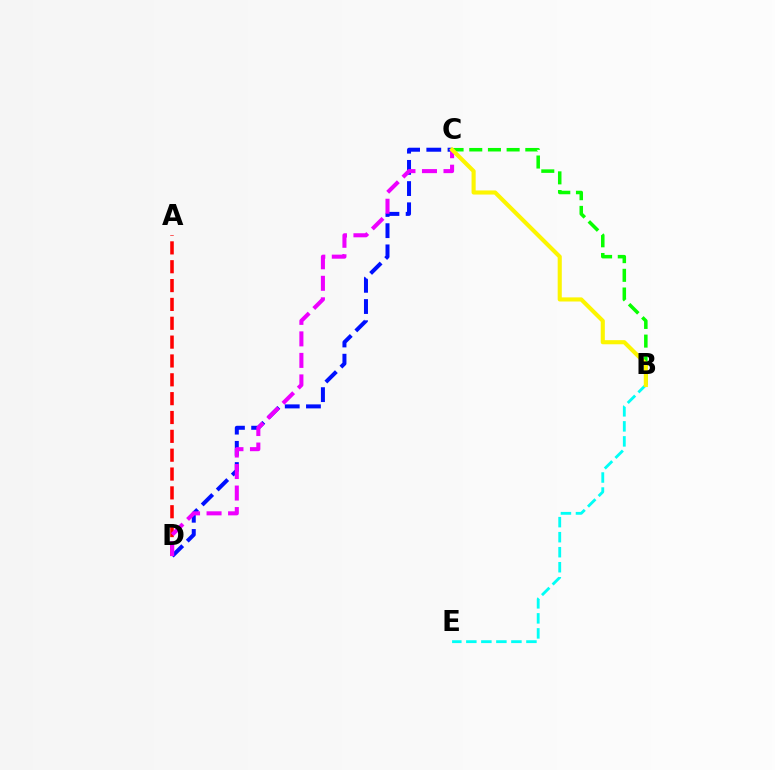{('B', 'C'): [{'color': '#08ff00', 'line_style': 'dashed', 'thickness': 2.54}, {'color': '#fcf500', 'line_style': 'solid', 'thickness': 2.96}], ('B', 'E'): [{'color': '#00fff6', 'line_style': 'dashed', 'thickness': 2.04}], ('C', 'D'): [{'color': '#0010ff', 'line_style': 'dashed', 'thickness': 2.88}, {'color': '#ee00ff', 'line_style': 'dashed', 'thickness': 2.92}], ('A', 'D'): [{'color': '#ff0000', 'line_style': 'dashed', 'thickness': 2.56}]}